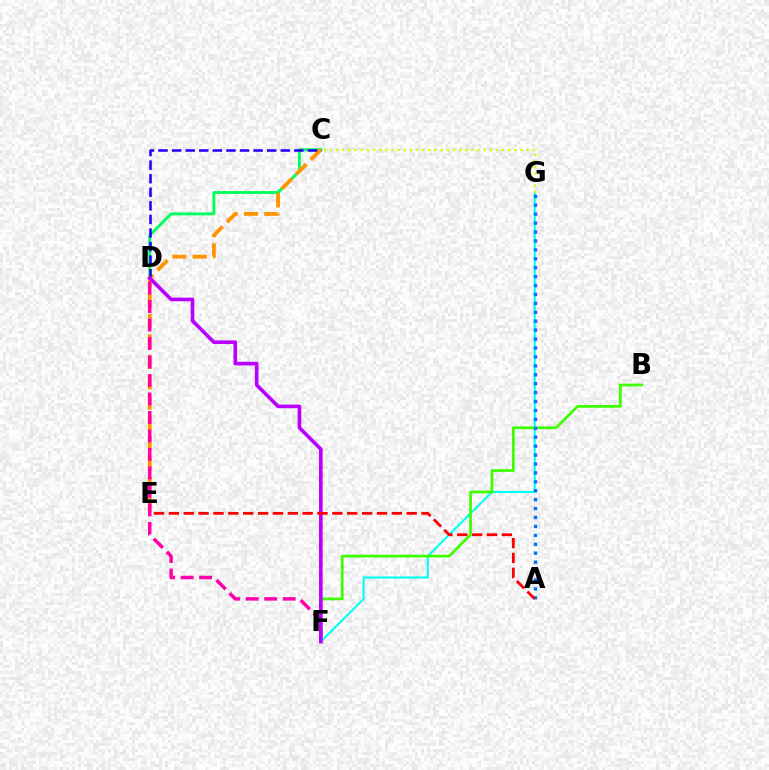{('C', 'D'): [{'color': '#00ff5c', 'line_style': 'solid', 'thickness': 2.07}, {'color': '#2500ff', 'line_style': 'dashed', 'thickness': 1.84}], ('C', 'E'): [{'color': '#ff9400', 'line_style': 'dashed', 'thickness': 2.77}], ('D', 'F'): [{'color': '#ff00ac', 'line_style': 'dashed', 'thickness': 2.51}, {'color': '#b900ff', 'line_style': 'solid', 'thickness': 2.62}], ('F', 'G'): [{'color': '#00fff6', 'line_style': 'solid', 'thickness': 1.5}], ('B', 'F'): [{'color': '#3dff00', 'line_style': 'solid', 'thickness': 1.98}], ('A', 'G'): [{'color': '#0074ff', 'line_style': 'dotted', 'thickness': 2.42}], ('A', 'E'): [{'color': '#ff0000', 'line_style': 'dashed', 'thickness': 2.02}], ('C', 'G'): [{'color': '#d1ff00', 'line_style': 'dotted', 'thickness': 1.67}]}